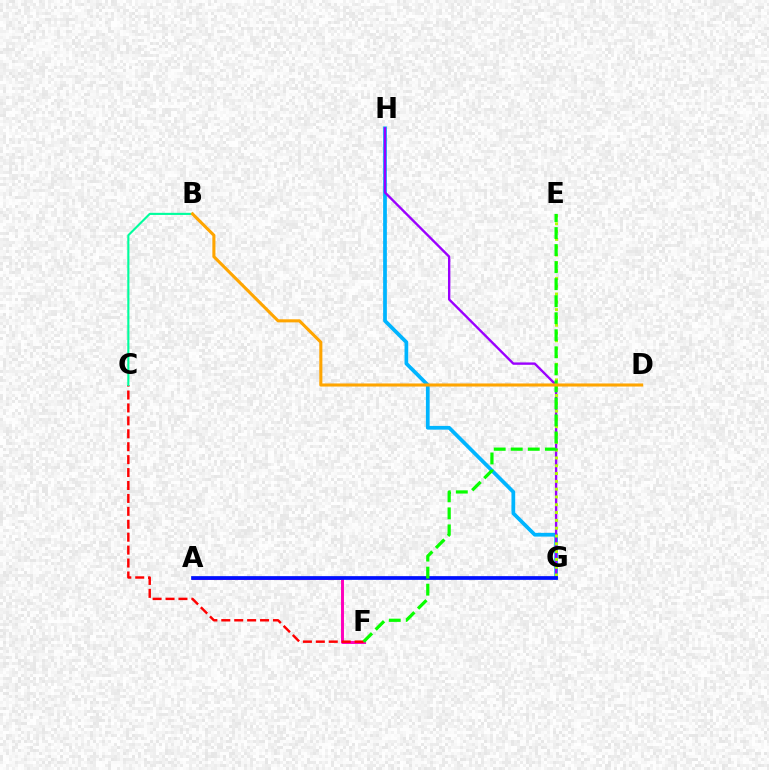{('A', 'F'): [{'color': '#ff00bd', 'line_style': 'solid', 'thickness': 2.12}], ('G', 'H'): [{'color': '#00b5ff', 'line_style': 'solid', 'thickness': 2.69}, {'color': '#9b00ff', 'line_style': 'solid', 'thickness': 1.71}], ('C', 'F'): [{'color': '#ff0000', 'line_style': 'dashed', 'thickness': 1.76}], ('B', 'C'): [{'color': '#00ff9d', 'line_style': 'solid', 'thickness': 1.52}], ('E', 'G'): [{'color': '#b3ff00', 'line_style': 'dotted', 'thickness': 2.12}], ('A', 'G'): [{'color': '#0010ff', 'line_style': 'solid', 'thickness': 2.68}], ('E', 'F'): [{'color': '#08ff00', 'line_style': 'dashed', 'thickness': 2.31}], ('B', 'D'): [{'color': '#ffa500', 'line_style': 'solid', 'thickness': 2.22}]}